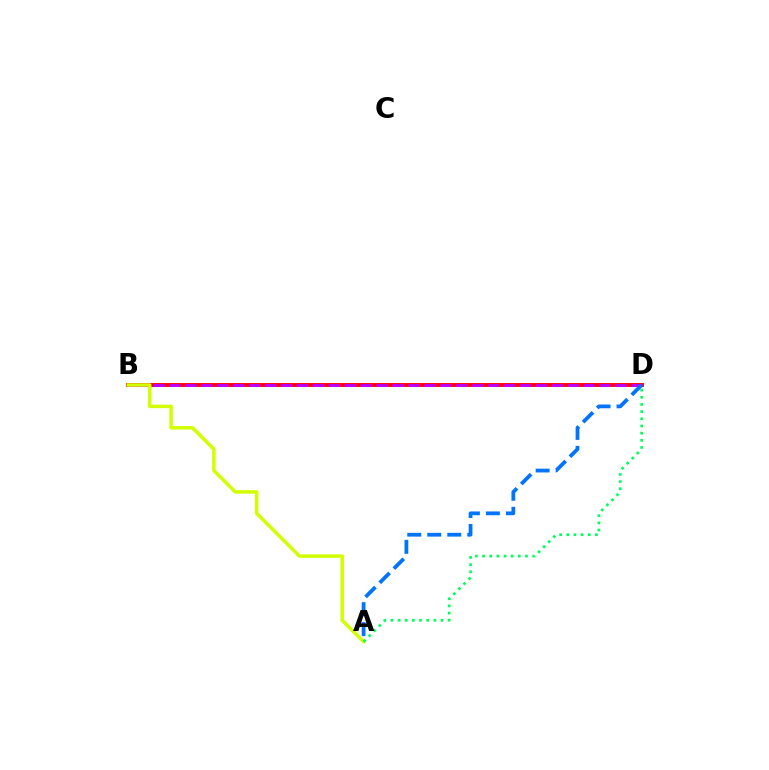{('B', 'D'): [{'color': '#ff0000', 'line_style': 'solid', 'thickness': 2.8}, {'color': '#b900ff', 'line_style': 'dashed', 'thickness': 2.16}], ('A', 'D'): [{'color': '#0074ff', 'line_style': 'dashed', 'thickness': 2.72}, {'color': '#00ff5c', 'line_style': 'dotted', 'thickness': 1.95}], ('A', 'B'): [{'color': '#d1ff00', 'line_style': 'solid', 'thickness': 2.52}]}